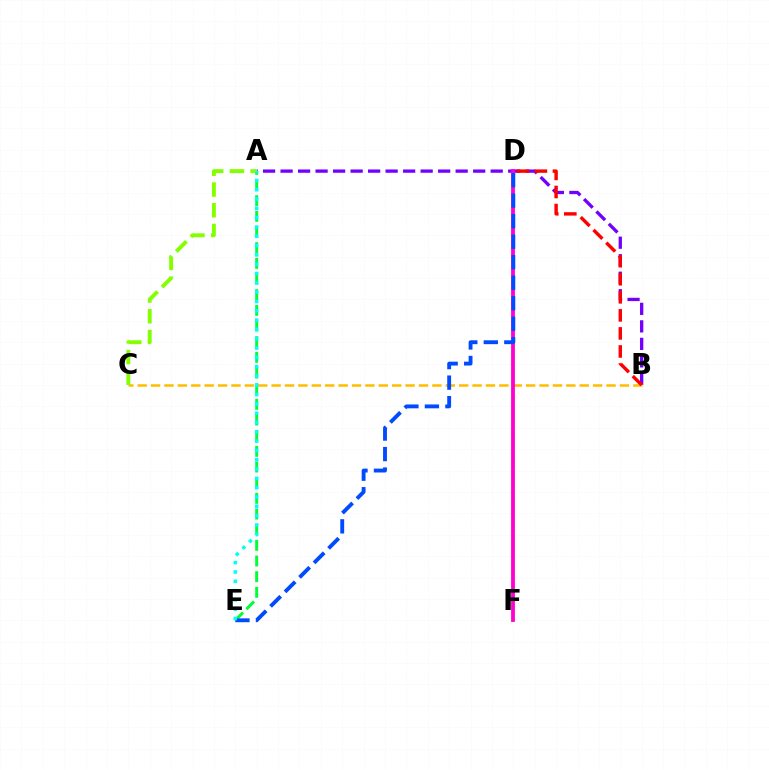{('A', 'B'): [{'color': '#7200ff', 'line_style': 'dashed', 'thickness': 2.38}], ('B', 'C'): [{'color': '#ffbd00', 'line_style': 'dashed', 'thickness': 1.82}], ('B', 'D'): [{'color': '#ff0000', 'line_style': 'dashed', 'thickness': 2.45}], ('D', 'F'): [{'color': '#ff00cf', 'line_style': 'solid', 'thickness': 2.73}], ('A', 'E'): [{'color': '#00ff39', 'line_style': 'dashed', 'thickness': 2.13}, {'color': '#00fff6', 'line_style': 'dotted', 'thickness': 2.53}], ('D', 'E'): [{'color': '#004bff', 'line_style': 'dashed', 'thickness': 2.79}], ('A', 'C'): [{'color': '#84ff00', 'line_style': 'dashed', 'thickness': 2.82}]}